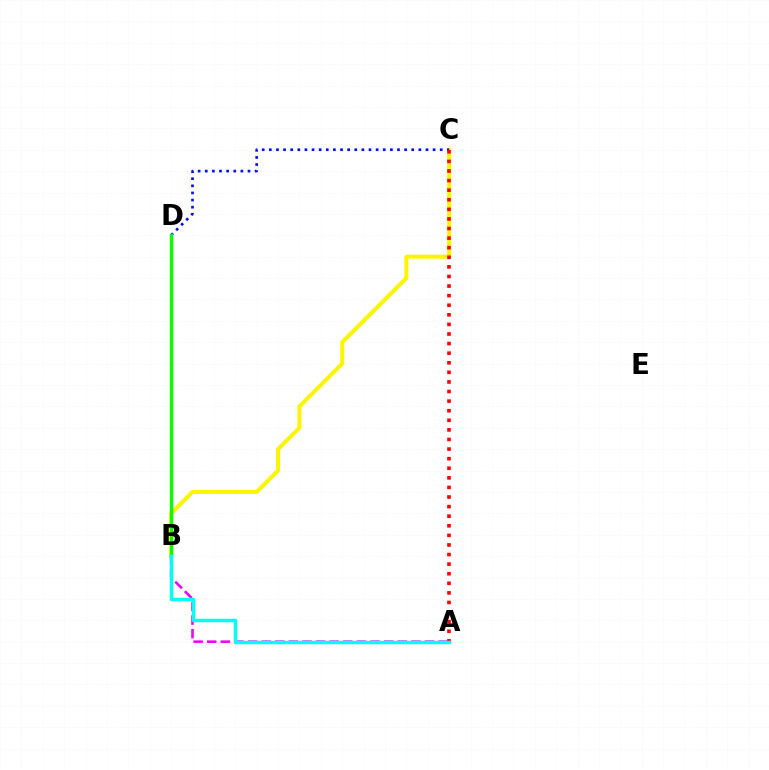{('B', 'C'): [{'color': '#fcf500', 'line_style': 'solid', 'thickness': 2.89}], ('C', 'D'): [{'color': '#0010ff', 'line_style': 'dotted', 'thickness': 1.93}], ('A', 'B'): [{'color': '#ee00ff', 'line_style': 'dashed', 'thickness': 1.85}, {'color': '#00fff6', 'line_style': 'solid', 'thickness': 2.49}], ('B', 'D'): [{'color': '#08ff00', 'line_style': 'solid', 'thickness': 2.43}], ('A', 'C'): [{'color': '#ff0000', 'line_style': 'dotted', 'thickness': 2.61}]}